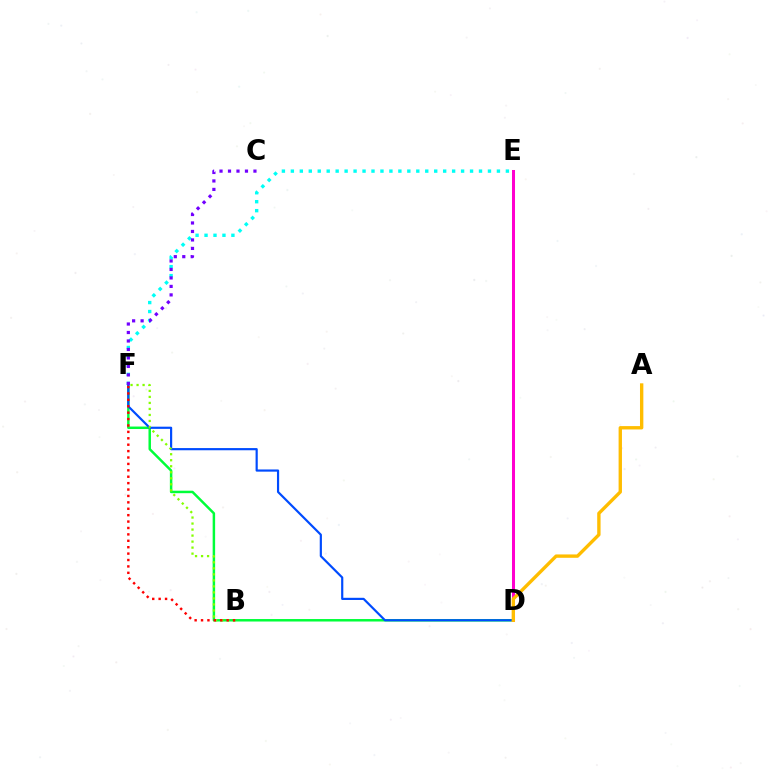{('D', 'F'): [{'color': '#00ff39', 'line_style': 'solid', 'thickness': 1.78}, {'color': '#004bff', 'line_style': 'solid', 'thickness': 1.57}], ('B', 'F'): [{'color': '#84ff00', 'line_style': 'dotted', 'thickness': 1.63}, {'color': '#ff0000', 'line_style': 'dotted', 'thickness': 1.74}], ('E', 'F'): [{'color': '#00fff6', 'line_style': 'dotted', 'thickness': 2.43}], ('C', 'F'): [{'color': '#7200ff', 'line_style': 'dotted', 'thickness': 2.3}], ('D', 'E'): [{'color': '#ff00cf', 'line_style': 'solid', 'thickness': 2.17}], ('A', 'D'): [{'color': '#ffbd00', 'line_style': 'solid', 'thickness': 2.42}]}